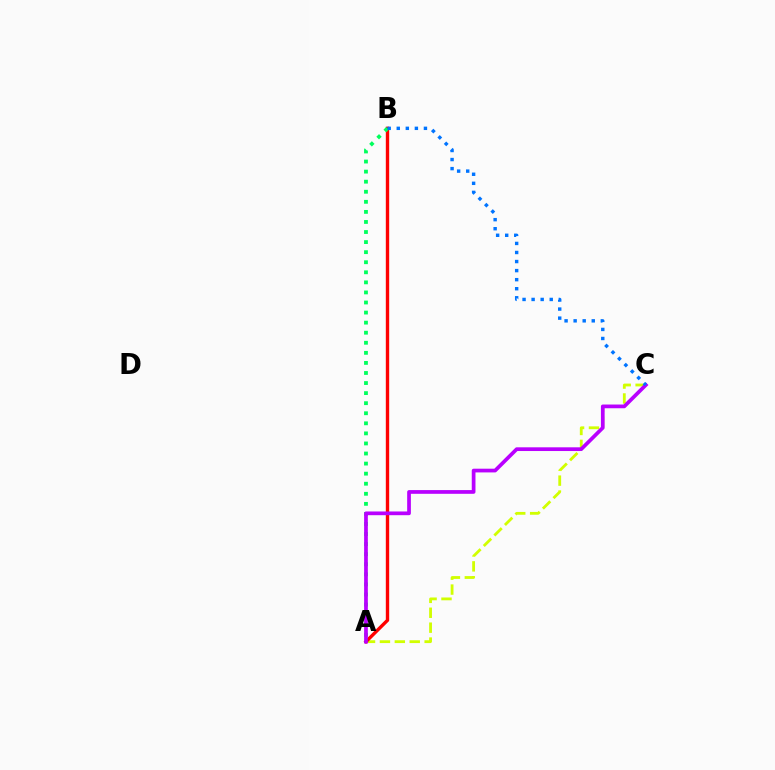{('A', 'C'): [{'color': '#d1ff00', 'line_style': 'dashed', 'thickness': 2.02}, {'color': '#b900ff', 'line_style': 'solid', 'thickness': 2.68}], ('A', 'B'): [{'color': '#ff0000', 'line_style': 'solid', 'thickness': 2.42}, {'color': '#00ff5c', 'line_style': 'dotted', 'thickness': 2.74}], ('B', 'C'): [{'color': '#0074ff', 'line_style': 'dotted', 'thickness': 2.46}]}